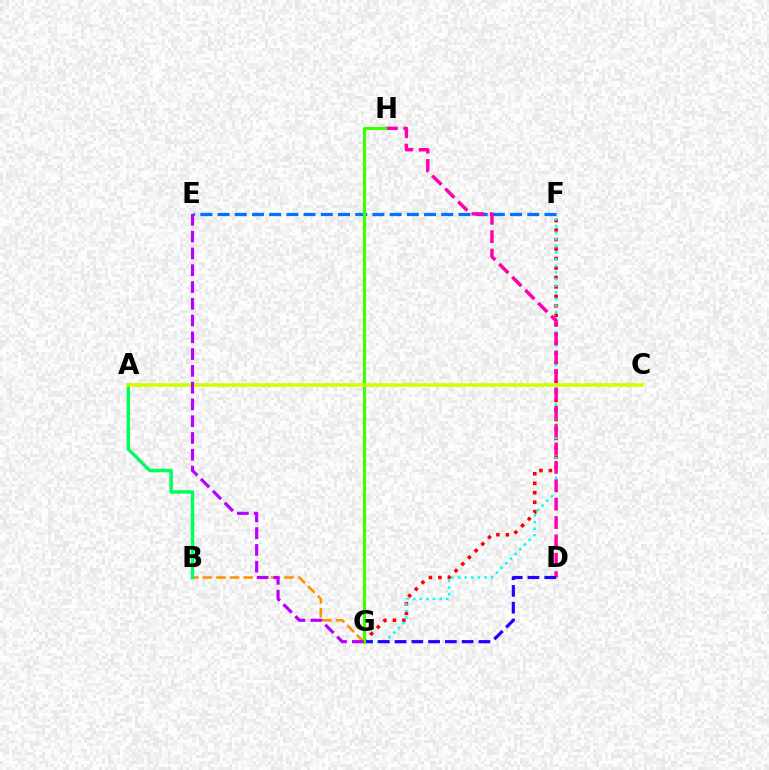{('F', 'G'): [{'color': '#ff0000', 'line_style': 'dotted', 'thickness': 2.57}, {'color': '#00fff6', 'line_style': 'dotted', 'thickness': 1.8}], ('E', 'F'): [{'color': '#0074ff', 'line_style': 'dashed', 'thickness': 2.34}], ('D', 'H'): [{'color': '#ff00ac', 'line_style': 'dashed', 'thickness': 2.5}], ('D', 'G'): [{'color': '#2500ff', 'line_style': 'dashed', 'thickness': 2.28}], ('B', 'G'): [{'color': '#ff9400', 'line_style': 'dashed', 'thickness': 1.85}], ('G', 'H'): [{'color': '#3dff00', 'line_style': 'solid', 'thickness': 2.26}], ('A', 'B'): [{'color': '#00ff5c', 'line_style': 'solid', 'thickness': 2.46}], ('A', 'C'): [{'color': '#d1ff00', 'line_style': 'solid', 'thickness': 2.6}], ('E', 'G'): [{'color': '#b900ff', 'line_style': 'dashed', 'thickness': 2.28}]}